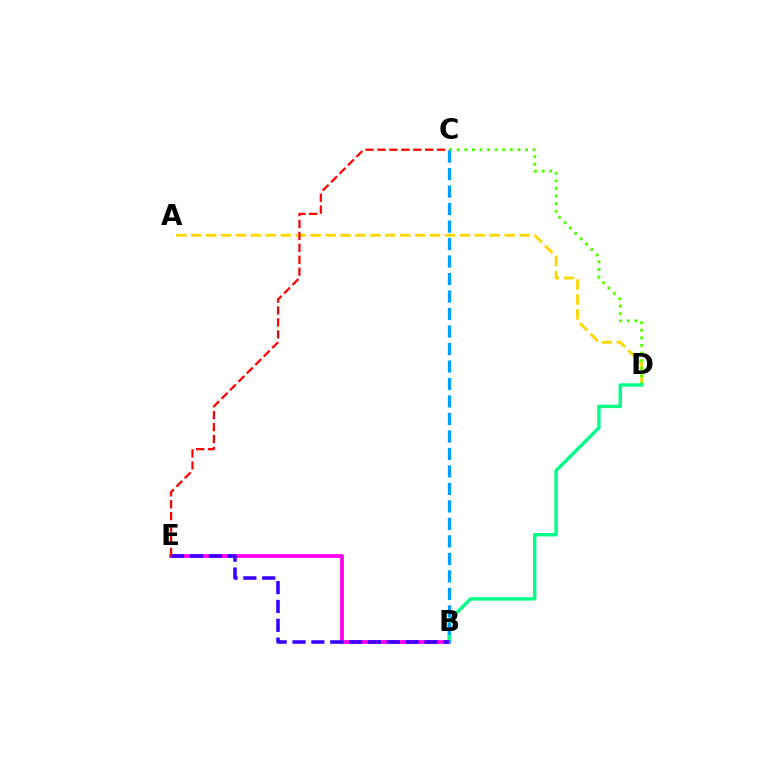{('B', 'E'): [{'color': '#ff00ed', 'line_style': 'solid', 'thickness': 2.73}, {'color': '#3700ff', 'line_style': 'dashed', 'thickness': 2.56}], ('A', 'D'): [{'color': '#ffd500', 'line_style': 'dashed', 'thickness': 2.03}], ('C', 'D'): [{'color': '#4fff00', 'line_style': 'dotted', 'thickness': 2.06}], ('C', 'E'): [{'color': '#ff0000', 'line_style': 'dashed', 'thickness': 1.62}], ('B', 'D'): [{'color': '#00ff86', 'line_style': 'solid', 'thickness': 2.45}], ('B', 'C'): [{'color': '#009eff', 'line_style': 'dashed', 'thickness': 2.38}]}